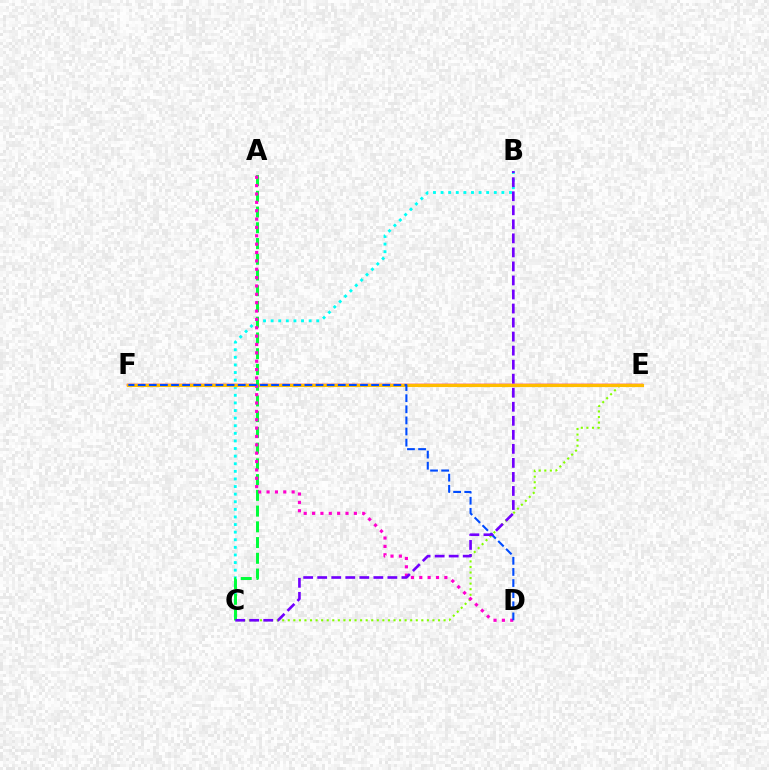{('E', 'F'): [{'color': '#ff0000', 'line_style': 'solid', 'thickness': 1.79}, {'color': '#ffbd00', 'line_style': 'solid', 'thickness': 2.25}], ('B', 'C'): [{'color': '#00fff6', 'line_style': 'dotted', 'thickness': 2.07}, {'color': '#7200ff', 'line_style': 'dashed', 'thickness': 1.91}], ('C', 'E'): [{'color': '#84ff00', 'line_style': 'dotted', 'thickness': 1.51}], ('A', 'C'): [{'color': '#00ff39', 'line_style': 'dashed', 'thickness': 2.14}], ('A', 'D'): [{'color': '#ff00cf', 'line_style': 'dotted', 'thickness': 2.27}], ('D', 'F'): [{'color': '#004bff', 'line_style': 'dashed', 'thickness': 1.51}]}